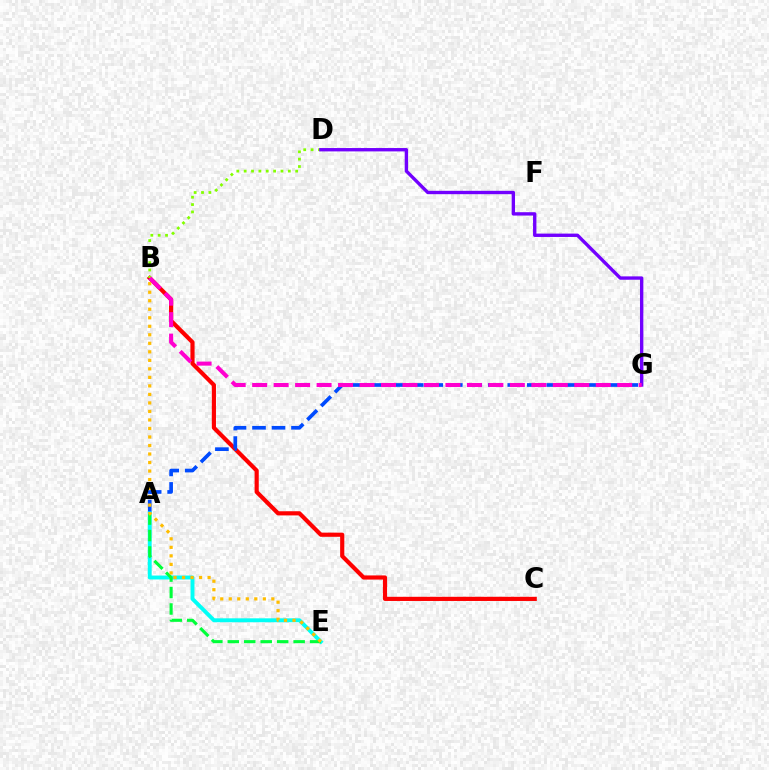{('B', 'C'): [{'color': '#ff0000', 'line_style': 'solid', 'thickness': 2.99}], ('A', 'G'): [{'color': '#004bff', 'line_style': 'dashed', 'thickness': 2.65}], ('B', 'D'): [{'color': '#84ff00', 'line_style': 'dotted', 'thickness': 2.0}], ('A', 'E'): [{'color': '#00fff6', 'line_style': 'solid', 'thickness': 2.82}, {'color': '#00ff39', 'line_style': 'dashed', 'thickness': 2.24}], ('B', 'E'): [{'color': '#ffbd00', 'line_style': 'dotted', 'thickness': 2.31}], ('D', 'G'): [{'color': '#7200ff', 'line_style': 'solid', 'thickness': 2.42}], ('B', 'G'): [{'color': '#ff00cf', 'line_style': 'dashed', 'thickness': 2.92}]}